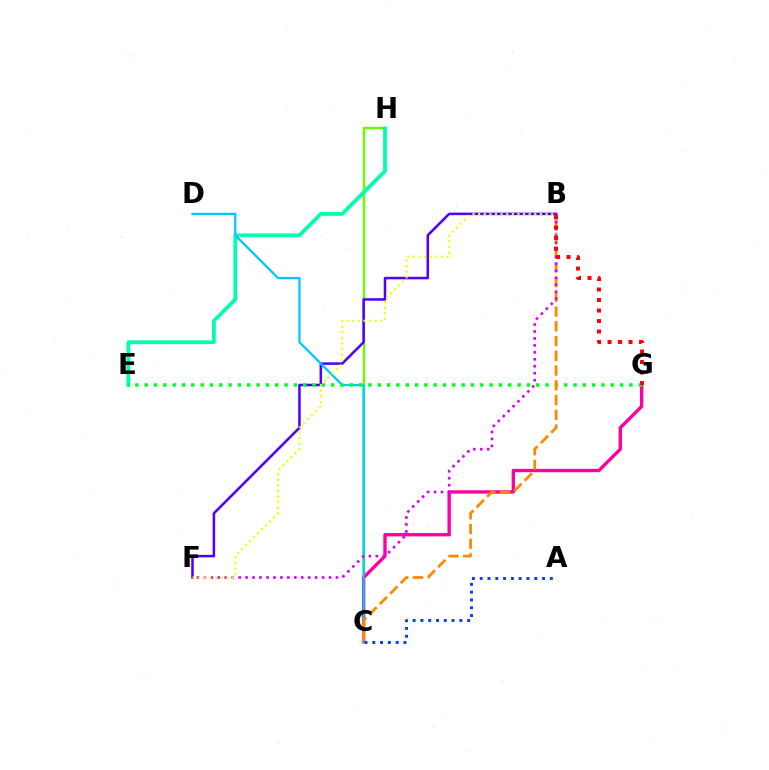{('C', 'H'): [{'color': '#66ff00', 'line_style': 'solid', 'thickness': 1.73}], ('E', 'H'): [{'color': '#00ffaf', 'line_style': 'solid', 'thickness': 2.72}], ('B', 'F'): [{'color': '#4f00ff', 'line_style': 'solid', 'thickness': 1.83}, {'color': '#d600ff', 'line_style': 'dotted', 'thickness': 1.89}, {'color': '#eeff00', 'line_style': 'dotted', 'thickness': 1.53}], ('C', 'G'): [{'color': '#ff00a0', 'line_style': 'solid', 'thickness': 2.42}], ('C', 'D'): [{'color': '#00c7ff', 'line_style': 'solid', 'thickness': 1.62}], ('E', 'G'): [{'color': '#00ff27', 'line_style': 'dotted', 'thickness': 2.53}], ('B', 'C'): [{'color': '#ff8800', 'line_style': 'dashed', 'thickness': 2.0}], ('A', 'C'): [{'color': '#003fff', 'line_style': 'dotted', 'thickness': 2.12}], ('B', 'G'): [{'color': '#ff0000', 'line_style': 'dotted', 'thickness': 2.85}]}